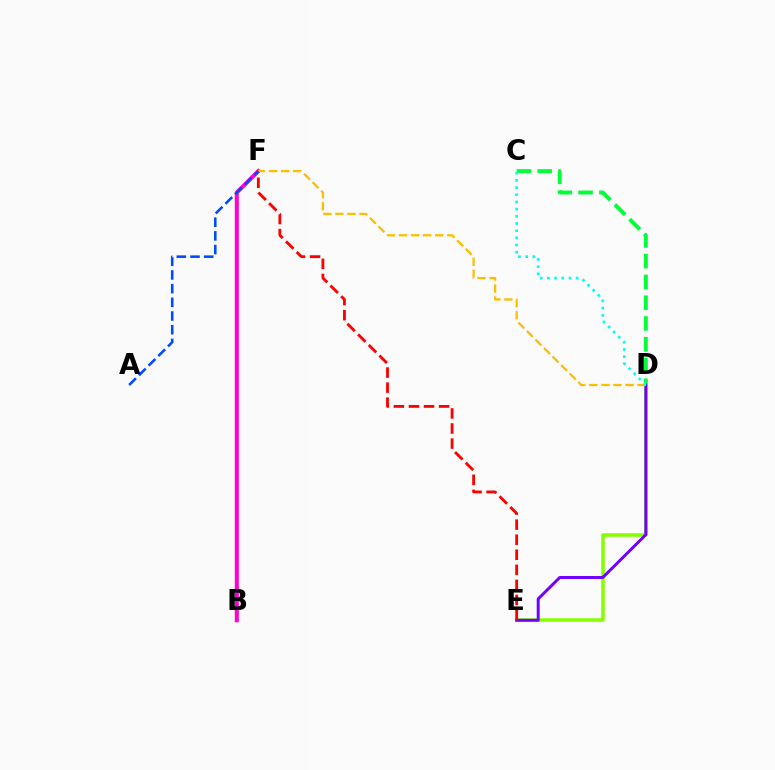{('C', 'D'): [{'color': '#00ff39', 'line_style': 'dashed', 'thickness': 2.82}, {'color': '#00fff6', 'line_style': 'dotted', 'thickness': 1.95}], ('D', 'E'): [{'color': '#84ff00', 'line_style': 'solid', 'thickness': 2.53}, {'color': '#7200ff', 'line_style': 'solid', 'thickness': 2.13}], ('E', 'F'): [{'color': '#ff0000', 'line_style': 'dashed', 'thickness': 2.05}], ('B', 'F'): [{'color': '#ff00cf', 'line_style': 'solid', 'thickness': 2.9}], ('D', 'F'): [{'color': '#ffbd00', 'line_style': 'dashed', 'thickness': 1.64}], ('A', 'F'): [{'color': '#004bff', 'line_style': 'dashed', 'thickness': 1.86}]}